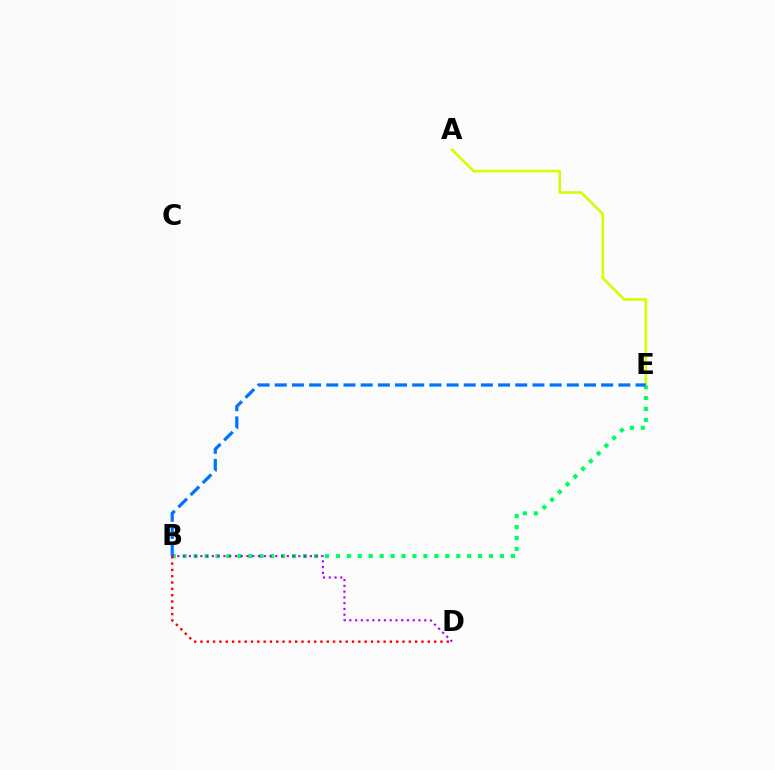{('B', 'E'): [{'color': '#00ff5c', 'line_style': 'dotted', 'thickness': 2.97}, {'color': '#0074ff', 'line_style': 'dashed', 'thickness': 2.33}], ('A', 'E'): [{'color': '#d1ff00', 'line_style': 'solid', 'thickness': 1.86}], ('B', 'D'): [{'color': '#b900ff', 'line_style': 'dotted', 'thickness': 1.57}, {'color': '#ff0000', 'line_style': 'dotted', 'thickness': 1.72}]}